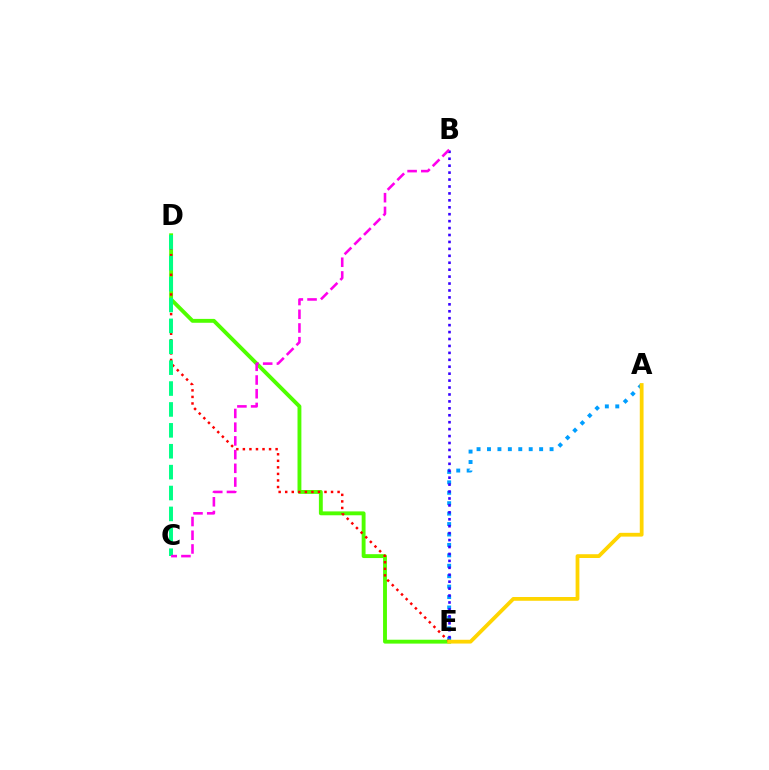{('A', 'E'): [{'color': '#009eff', 'line_style': 'dotted', 'thickness': 2.83}, {'color': '#ffd500', 'line_style': 'solid', 'thickness': 2.72}], ('D', 'E'): [{'color': '#4fff00', 'line_style': 'solid', 'thickness': 2.79}, {'color': '#ff0000', 'line_style': 'dotted', 'thickness': 1.78}], ('B', 'E'): [{'color': '#3700ff', 'line_style': 'dotted', 'thickness': 1.88}], ('C', 'D'): [{'color': '#00ff86', 'line_style': 'dashed', 'thickness': 2.84}], ('B', 'C'): [{'color': '#ff00ed', 'line_style': 'dashed', 'thickness': 1.86}]}